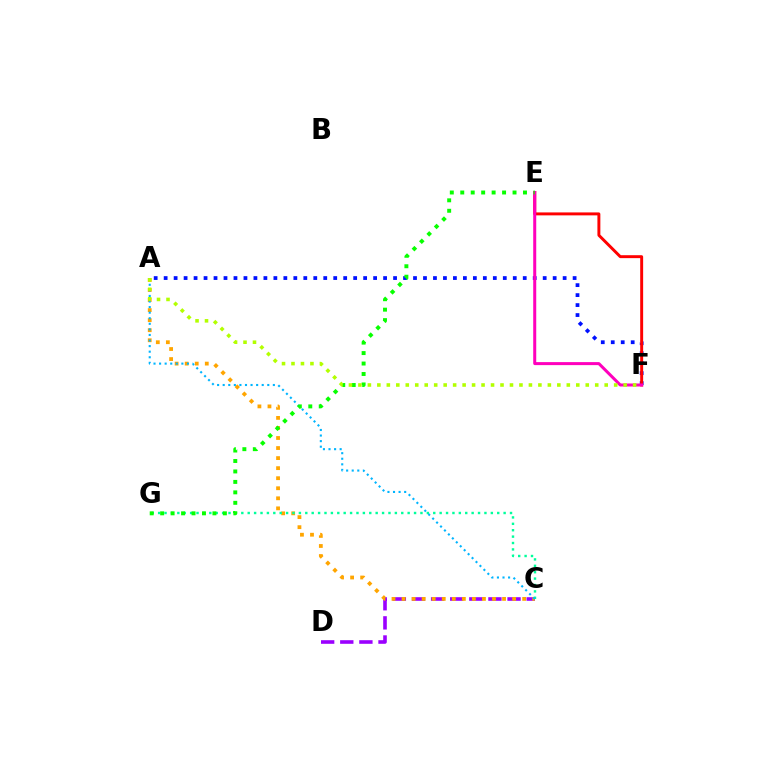{('C', 'D'): [{'color': '#9b00ff', 'line_style': 'dashed', 'thickness': 2.6}], ('A', 'C'): [{'color': '#ffa500', 'line_style': 'dotted', 'thickness': 2.73}, {'color': '#00b5ff', 'line_style': 'dotted', 'thickness': 1.51}], ('C', 'G'): [{'color': '#00ff9d', 'line_style': 'dotted', 'thickness': 1.74}], ('A', 'F'): [{'color': '#0010ff', 'line_style': 'dotted', 'thickness': 2.71}, {'color': '#b3ff00', 'line_style': 'dotted', 'thickness': 2.57}], ('E', 'F'): [{'color': '#ff0000', 'line_style': 'solid', 'thickness': 2.12}, {'color': '#ff00bd', 'line_style': 'solid', 'thickness': 2.17}], ('E', 'G'): [{'color': '#08ff00', 'line_style': 'dotted', 'thickness': 2.84}]}